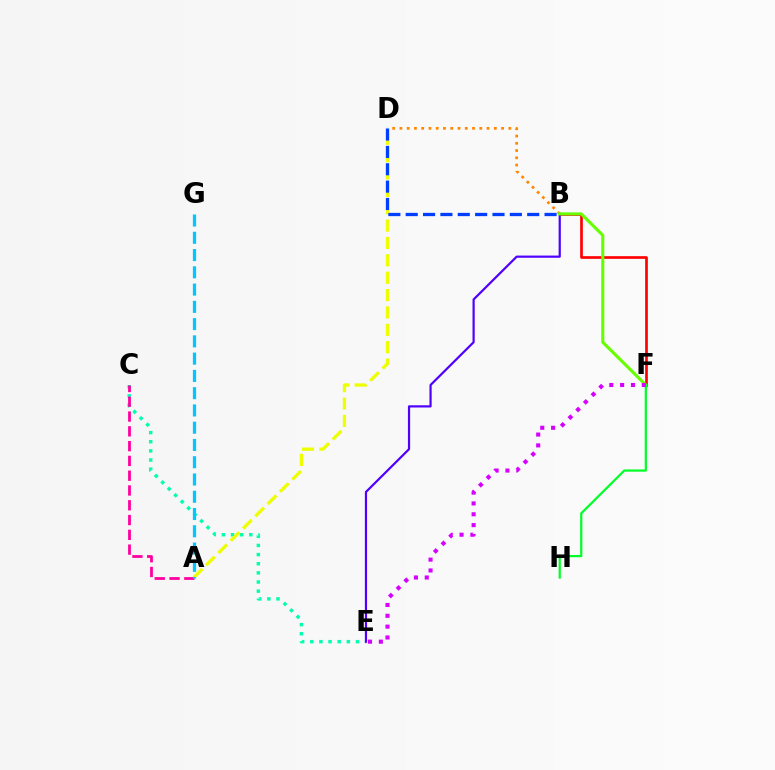{('C', 'E'): [{'color': '#00ffaf', 'line_style': 'dotted', 'thickness': 2.48}], ('A', 'D'): [{'color': '#eeff00', 'line_style': 'dashed', 'thickness': 2.36}], ('B', 'F'): [{'color': '#ff0000', 'line_style': 'solid', 'thickness': 1.92}, {'color': '#66ff00', 'line_style': 'solid', 'thickness': 2.21}], ('A', 'C'): [{'color': '#ff00a0', 'line_style': 'dashed', 'thickness': 2.01}], ('B', 'E'): [{'color': '#4f00ff', 'line_style': 'solid', 'thickness': 1.59}], ('A', 'G'): [{'color': '#00c7ff', 'line_style': 'dashed', 'thickness': 2.35}], ('B', 'D'): [{'color': '#ff8800', 'line_style': 'dotted', 'thickness': 1.97}, {'color': '#003fff', 'line_style': 'dashed', 'thickness': 2.36}], ('F', 'H'): [{'color': '#00ff27', 'line_style': 'solid', 'thickness': 1.6}], ('E', 'F'): [{'color': '#d600ff', 'line_style': 'dotted', 'thickness': 2.94}]}